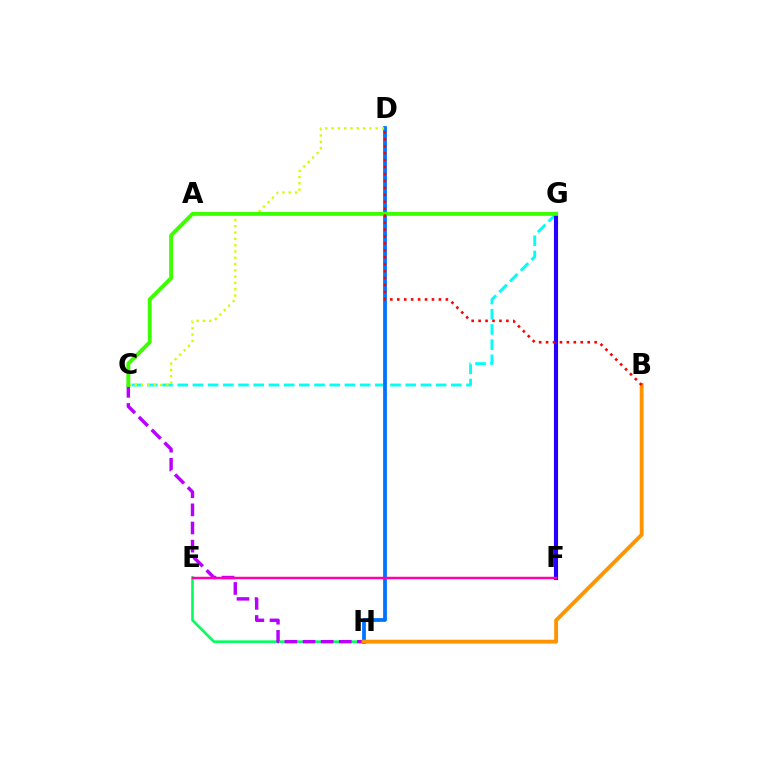{('C', 'G'): [{'color': '#00fff6', 'line_style': 'dashed', 'thickness': 2.06}, {'color': '#3dff00', 'line_style': 'solid', 'thickness': 2.8}], ('D', 'H'): [{'color': '#0074ff', 'line_style': 'solid', 'thickness': 2.72}], ('E', 'H'): [{'color': '#00ff5c', 'line_style': 'solid', 'thickness': 1.88}], ('F', 'G'): [{'color': '#2500ff', 'line_style': 'solid', 'thickness': 2.97}], ('C', 'D'): [{'color': '#d1ff00', 'line_style': 'dotted', 'thickness': 1.71}], ('C', 'H'): [{'color': '#b900ff', 'line_style': 'dashed', 'thickness': 2.46}], ('E', 'F'): [{'color': '#ff00ac', 'line_style': 'solid', 'thickness': 1.79}], ('B', 'H'): [{'color': '#ff9400', 'line_style': 'solid', 'thickness': 2.79}], ('B', 'D'): [{'color': '#ff0000', 'line_style': 'dotted', 'thickness': 1.88}]}